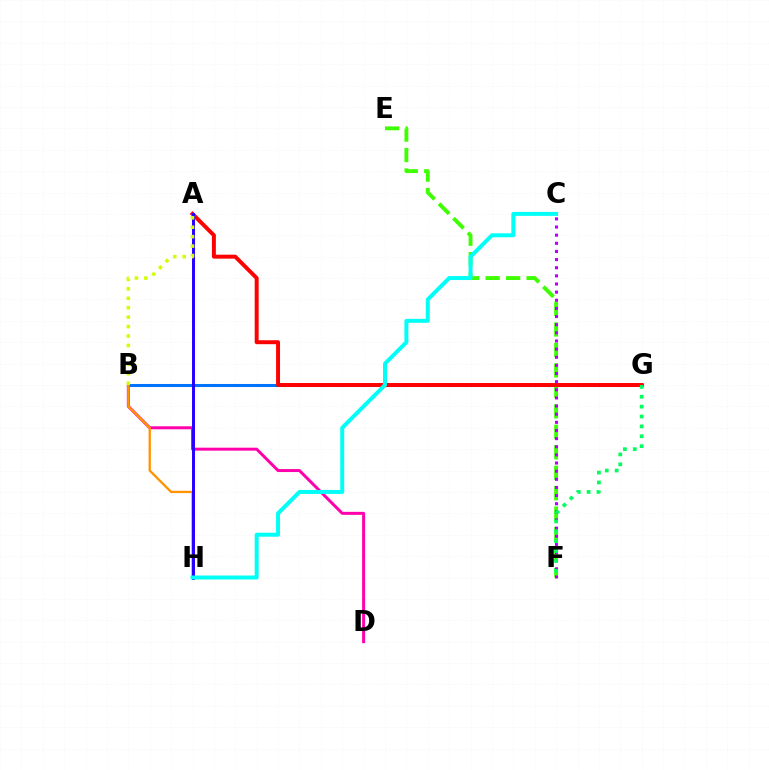{('E', 'F'): [{'color': '#3dff00', 'line_style': 'dashed', 'thickness': 2.78}], ('B', 'D'): [{'color': '#ff00ac', 'line_style': 'solid', 'thickness': 2.15}], ('B', 'G'): [{'color': '#0074ff', 'line_style': 'solid', 'thickness': 2.19}], ('B', 'H'): [{'color': '#ff9400', 'line_style': 'solid', 'thickness': 1.67}], ('A', 'G'): [{'color': '#ff0000', 'line_style': 'solid', 'thickness': 2.84}], ('A', 'H'): [{'color': '#2500ff', 'line_style': 'solid', 'thickness': 2.13}], ('C', 'F'): [{'color': '#b900ff', 'line_style': 'dotted', 'thickness': 2.21}], ('F', 'G'): [{'color': '#00ff5c', 'line_style': 'dotted', 'thickness': 2.69}], ('A', 'B'): [{'color': '#d1ff00', 'line_style': 'dotted', 'thickness': 2.56}], ('C', 'H'): [{'color': '#00fff6', 'line_style': 'solid', 'thickness': 2.86}]}